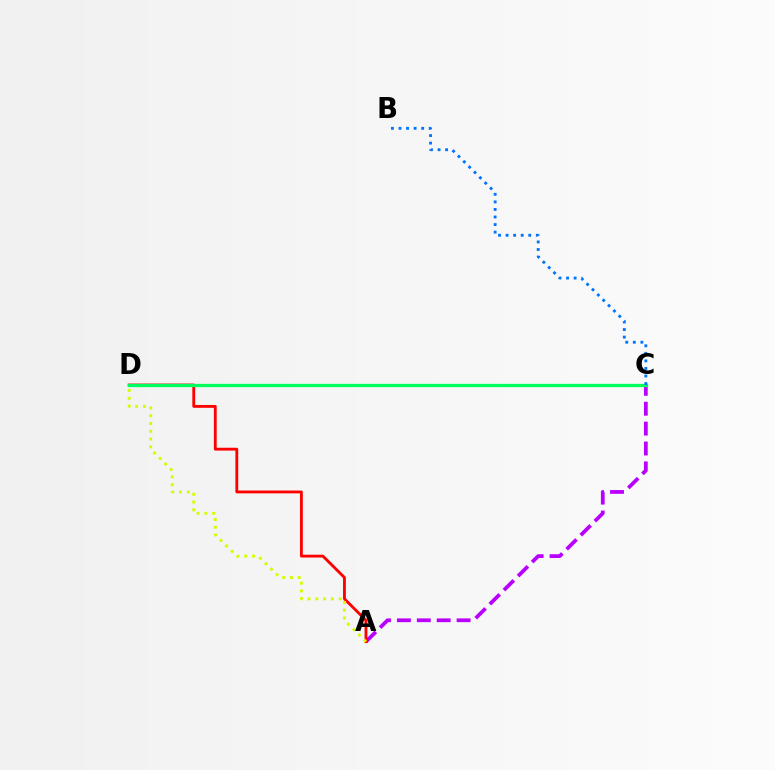{('A', 'C'): [{'color': '#b900ff', 'line_style': 'dashed', 'thickness': 2.7}], ('A', 'D'): [{'color': '#ff0000', 'line_style': 'solid', 'thickness': 2.04}, {'color': '#d1ff00', 'line_style': 'dotted', 'thickness': 2.12}], ('C', 'D'): [{'color': '#00ff5c', 'line_style': 'solid', 'thickness': 2.38}], ('B', 'C'): [{'color': '#0074ff', 'line_style': 'dotted', 'thickness': 2.05}]}